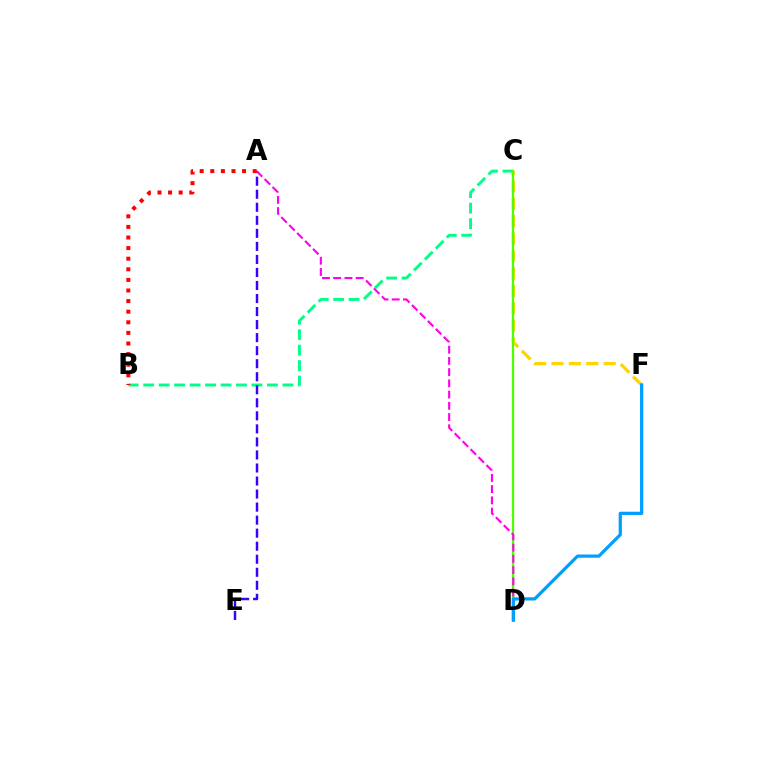{('B', 'C'): [{'color': '#00ff86', 'line_style': 'dashed', 'thickness': 2.1}], ('A', 'E'): [{'color': '#3700ff', 'line_style': 'dashed', 'thickness': 1.77}], ('C', 'F'): [{'color': '#ffd500', 'line_style': 'dashed', 'thickness': 2.36}], ('C', 'D'): [{'color': '#4fff00', 'line_style': 'solid', 'thickness': 1.64}], ('A', 'D'): [{'color': '#ff00ed', 'line_style': 'dashed', 'thickness': 1.53}], ('D', 'F'): [{'color': '#009eff', 'line_style': 'solid', 'thickness': 2.32}], ('A', 'B'): [{'color': '#ff0000', 'line_style': 'dotted', 'thickness': 2.88}]}